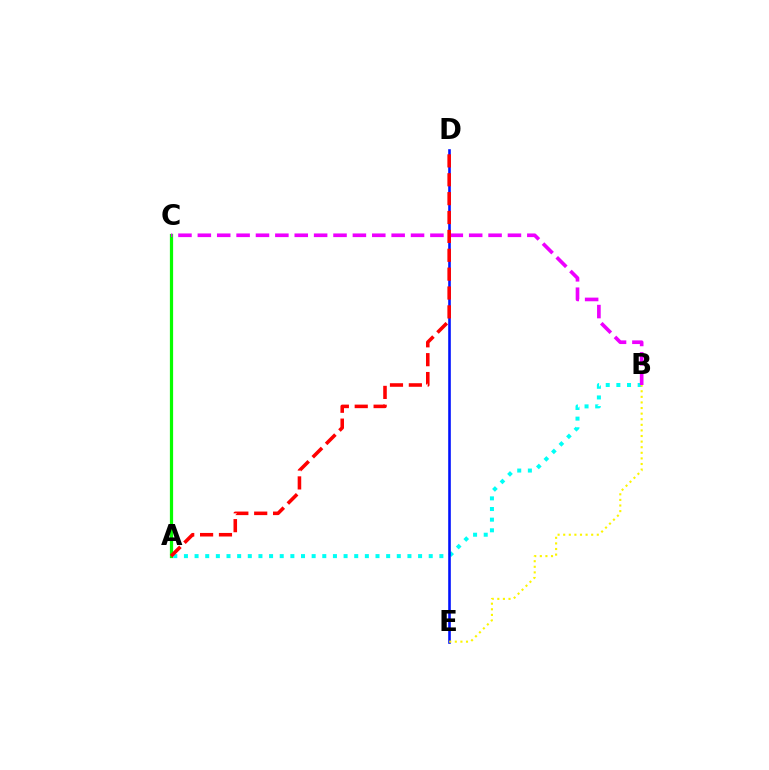{('A', 'B'): [{'color': '#00fff6', 'line_style': 'dotted', 'thickness': 2.89}], ('D', 'E'): [{'color': '#0010ff', 'line_style': 'solid', 'thickness': 1.87}], ('A', 'C'): [{'color': '#08ff00', 'line_style': 'solid', 'thickness': 2.33}], ('B', 'C'): [{'color': '#ee00ff', 'line_style': 'dashed', 'thickness': 2.63}], ('A', 'D'): [{'color': '#ff0000', 'line_style': 'dashed', 'thickness': 2.56}], ('B', 'E'): [{'color': '#fcf500', 'line_style': 'dotted', 'thickness': 1.52}]}